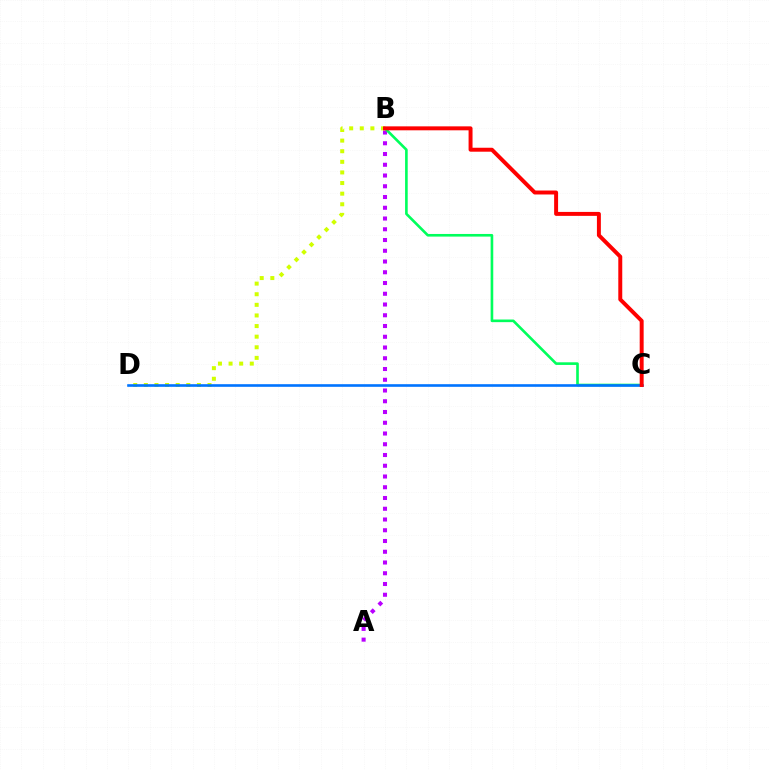{('A', 'B'): [{'color': '#b900ff', 'line_style': 'dotted', 'thickness': 2.92}], ('B', 'C'): [{'color': '#00ff5c', 'line_style': 'solid', 'thickness': 1.89}, {'color': '#ff0000', 'line_style': 'solid', 'thickness': 2.85}], ('B', 'D'): [{'color': '#d1ff00', 'line_style': 'dotted', 'thickness': 2.88}], ('C', 'D'): [{'color': '#0074ff', 'line_style': 'solid', 'thickness': 1.89}]}